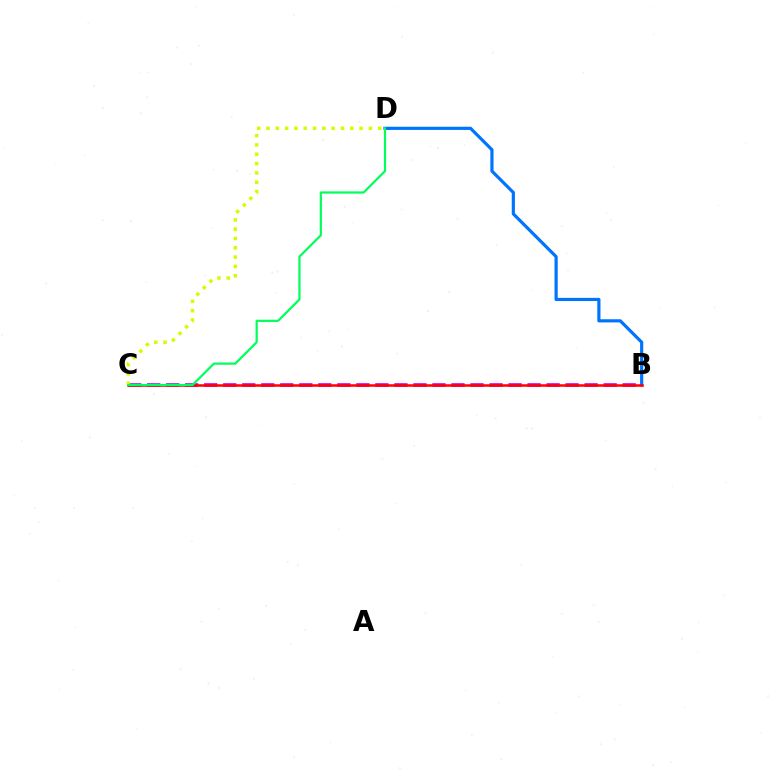{('B', 'D'): [{'color': '#0074ff', 'line_style': 'solid', 'thickness': 2.29}], ('B', 'C'): [{'color': '#b900ff', 'line_style': 'dashed', 'thickness': 2.58}, {'color': '#ff0000', 'line_style': 'solid', 'thickness': 1.81}], ('C', 'D'): [{'color': '#d1ff00', 'line_style': 'dotted', 'thickness': 2.53}, {'color': '#00ff5c', 'line_style': 'solid', 'thickness': 1.59}]}